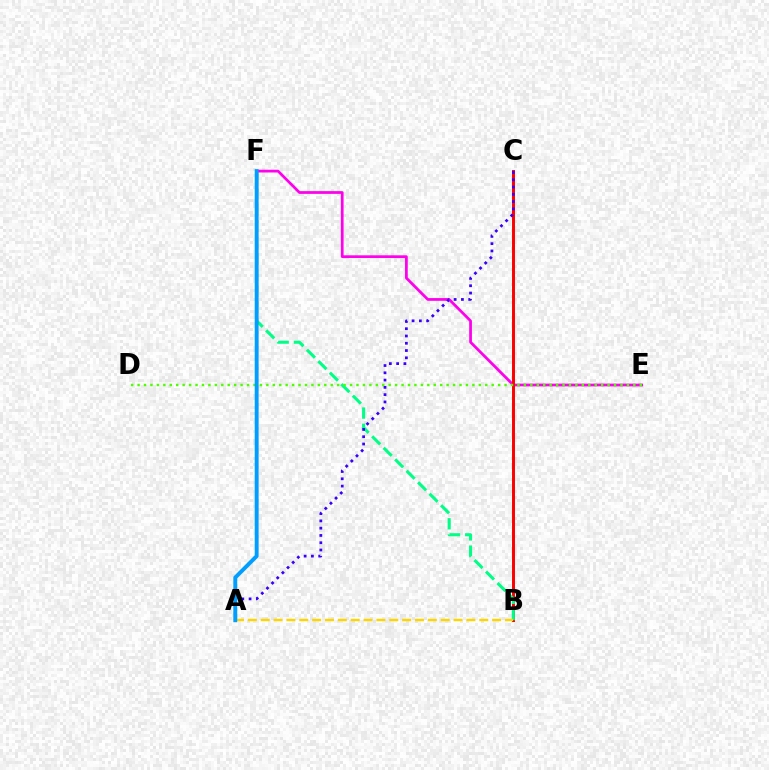{('E', 'F'): [{'color': '#ff00ed', 'line_style': 'solid', 'thickness': 1.98}], ('B', 'C'): [{'color': '#ff0000', 'line_style': 'solid', 'thickness': 2.13}], ('B', 'F'): [{'color': '#00ff86', 'line_style': 'dashed', 'thickness': 2.21}], ('A', 'B'): [{'color': '#ffd500', 'line_style': 'dashed', 'thickness': 1.75}], ('D', 'E'): [{'color': '#4fff00', 'line_style': 'dotted', 'thickness': 1.75}], ('A', 'C'): [{'color': '#3700ff', 'line_style': 'dotted', 'thickness': 1.98}], ('A', 'F'): [{'color': '#009eff', 'line_style': 'solid', 'thickness': 2.81}]}